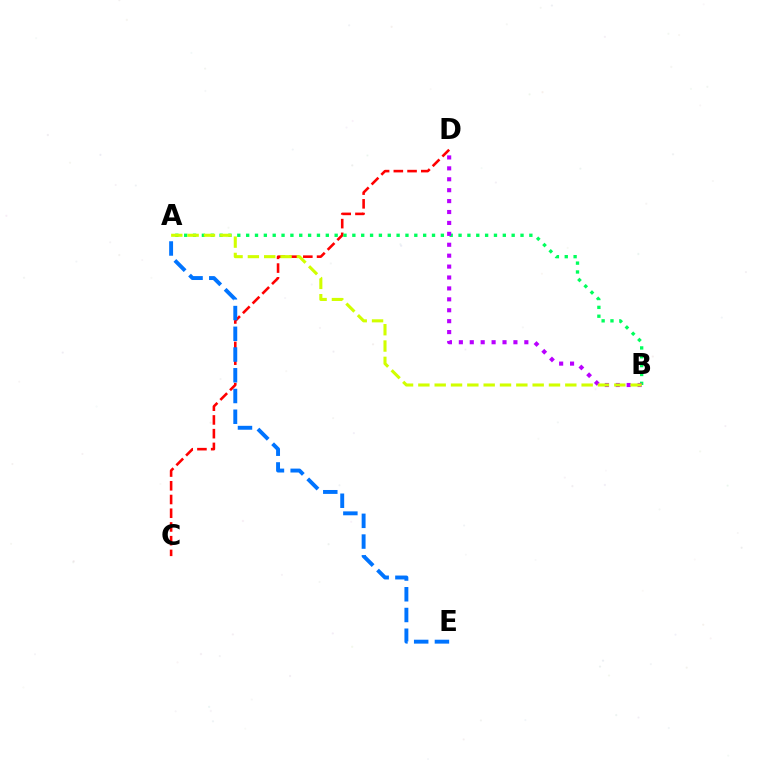{('C', 'D'): [{'color': '#ff0000', 'line_style': 'dashed', 'thickness': 1.86}], ('A', 'B'): [{'color': '#00ff5c', 'line_style': 'dotted', 'thickness': 2.4}, {'color': '#d1ff00', 'line_style': 'dashed', 'thickness': 2.22}], ('A', 'E'): [{'color': '#0074ff', 'line_style': 'dashed', 'thickness': 2.82}], ('B', 'D'): [{'color': '#b900ff', 'line_style': 'dotted', 'thickness': 2.97}]}